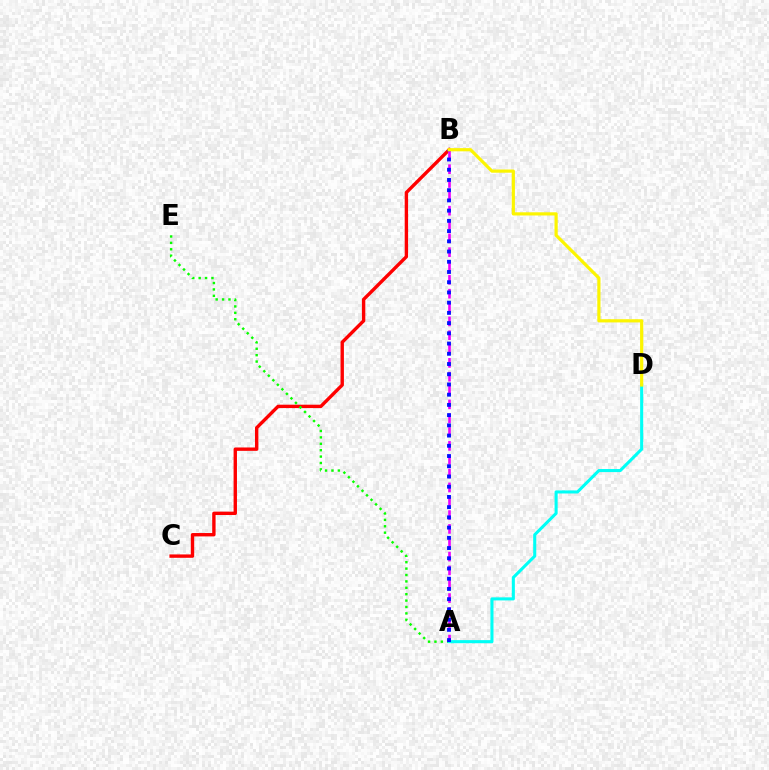{('B', 'C'): [{'color': '#ff0000', 'line_style': 'solid', 'thickness': 2.43}], ('A', 'E'): [{'color': '#08ff00', 'line_style': 'dotted', 'thickness': 1.74}], ('A', 'B'): [{'color': '#ee00ff', 'line_style': 'dashed', 'thickness': 1.88}, {'color': '#0010ff', 'line_style': 'dotted', 'thickness': 2.78}], ('A', 'D'): [{'color': '#00fff6', 'line_style': 'solid', 'thickness': 2.21}], ('B', 'D'): [{'color': '#fcf500', 'line_style': 'solid', 'thickness': 2.3}]}